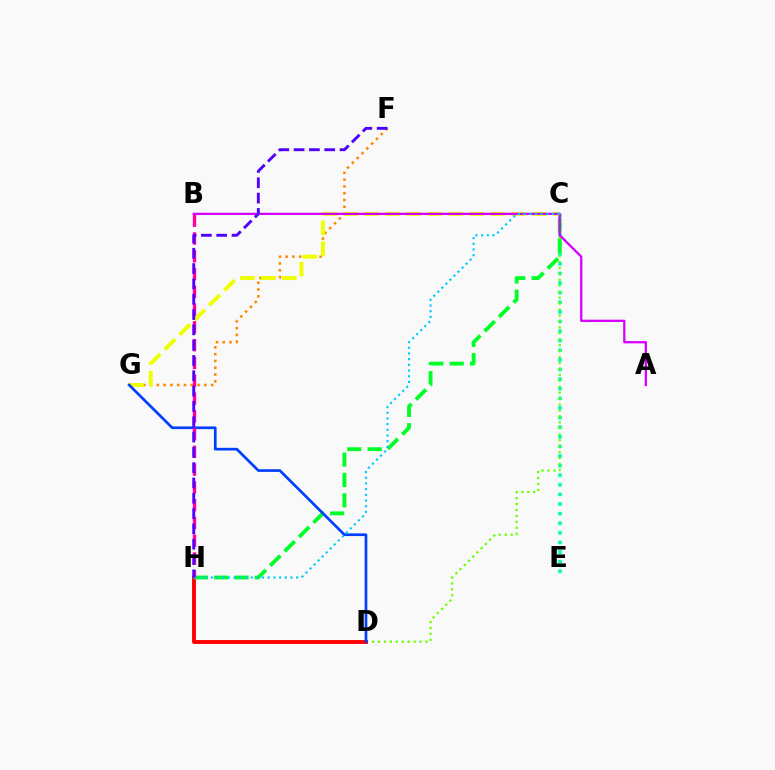{('F', 'G'): [{'color': '#ff8800', 'line_style': 'dotted', 'thickness': 1.85}], ('C', 'E'): [{'color': '#00ffaf', 'line_style': 'dotted', 'thickness': 2.61}], ('C', 'D'): [{'color': '#66ff00', 'line_style': 'dotted', 'thickness': 1.61}], ('C', 'G'): [{'color': '#eeff00', 'line_style': 'dashed', 'thickness': 2.85}], ('D', 'H'): [{'color': '#ff0000', 'line_style': 'solid', 'thickness': 2.8}], ('C', 'H'): [{'color': '#00ff27', 'line_style': 'dashed', 'thickness': 2.76}, {'color': '#00c7ff', 'line_style': 'dotted', 'thickness': 1.55}], ('D', 'G'): [{'color': '#003fff', 'line_style': 'solid', 'thickness': 1.93}], ('B', 'H'): [{'color': '#ff00a0', 'line_style': 'dashed', 'thickness': 2.42}], ('A', 'B'): [{'color': '#d600ff', 'line_style': 'solid', 'thickness': 1.65}], ('F', 'H'): [{'color': '#4f00ff', 'line_style': 'dashed', 'thickness': 2.08}]}